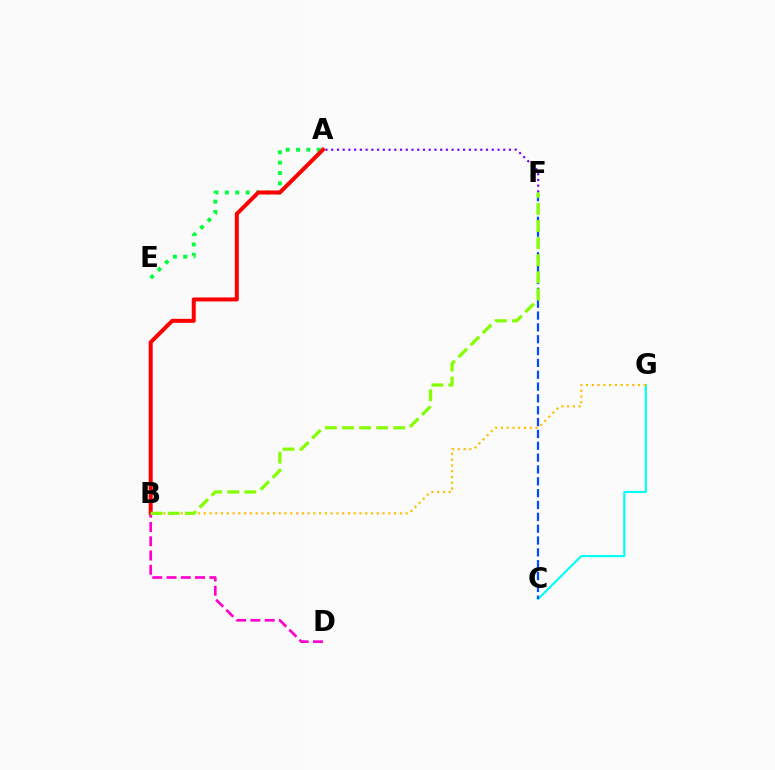{('A', 'E'): [{'color': '#00ff39', 'line_style': 'dotted', 'thickness': 2.81}], ('C', 'G'): [{'color': '#00fff6', 'line_style': 'solid', 'thickness': 1.55}], ('A', 'B'): [{'color': '#ff0000', 'line_style': 'solid', 'thickness': 2.87}], ('C', 'F'): [{'color': '#004bff', 'line_style': 'dashed', 'thickness': 1.61}], ('B', 'G'): [{'color': '#ffbd00', 'line_style': 'dotted', 'thickness': 1.57}], ('B', 'D'): [{'color': '#ff00cf', 'line_style': 'dashed', 'thickness': 1.94}], ('A', 'F'): [{'color': '#7200ff', 'line_style': 'dotted', 'thickness': 1.56}], ('B', 'F'): [{'color': '#84ff00', 'line_style': 'dashed', 'thickness': 2.32}]}